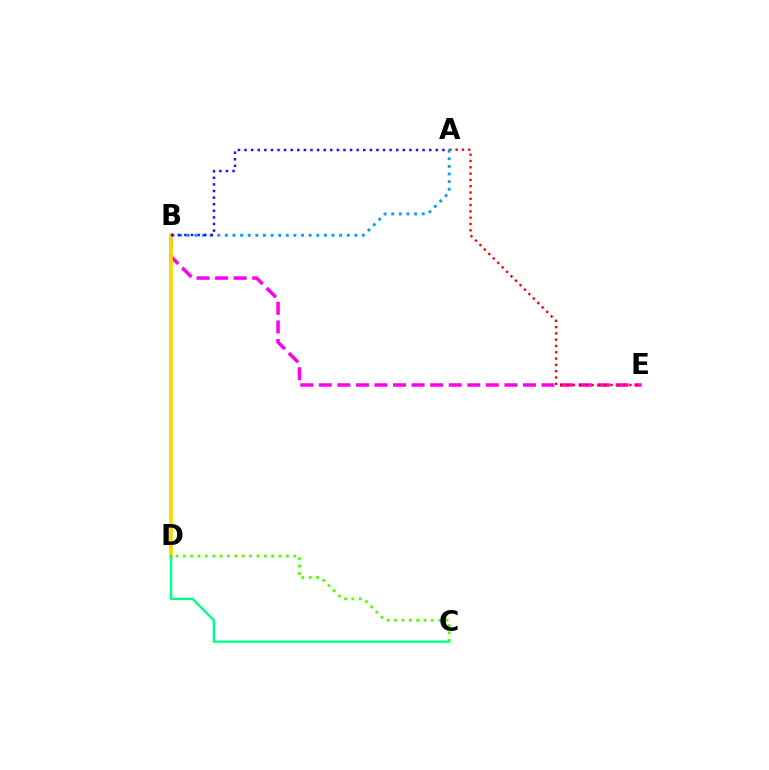{('B', 'E'): [{'color': '#ff00ed', 'line_style': 'dashed', 'thickness': 2.52}], ('B', 'D'): [{'color': '#ffd500', 'line_style': 'solid', 'thickness': 2.68}], ('A', 'E'): [{'color': '#ff0000', 'line_style': 'dotted', 'thickness': 1.71}], ('A', 'B'): [{'color': '#009eff', 'line_style': 'dotted', 'thickness': 2.07}, {'color': '#3700ff', 'line_style': 'dotted', 'thickness': 1.79}], ('C', 'D'): [{'color': '#4fff00', 'line_style': 'dotted', 'thickness': 2.0}, {'color': '#00ff86', 'line_style': 'solid', 'thickness': 1.69}]}